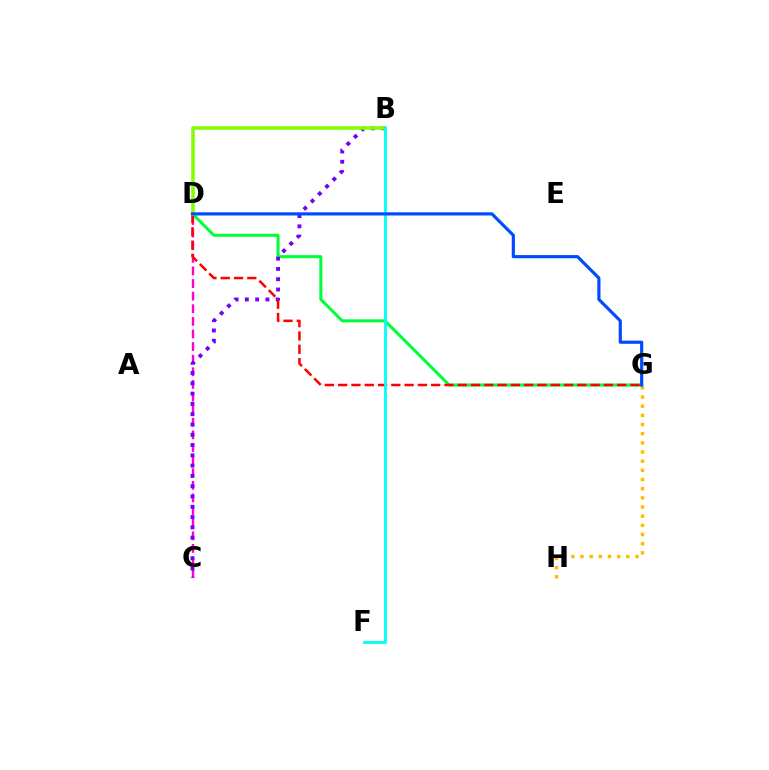{('D', 'G'): [{'color': '#00ff39', 'line_style': 'solid', 'thickness': 2.18}, {'color': '#ff0000', 'line_style': 'dashed', 'thickness': 1.81}, {'color': '#004bff', 'line_style': 'solid', 'thickness': 2.28}], ('C', 'D'): [{'color': '#ff00cf', 'line_style': 'dashed', 'thickness': 1.71}], ('B', 'C'): [{'color': '#7200ff', 'line_style': 'dotted', 'thickness': 2.8}], ('B', 'D'): [{'color': '#84ff00', 'line_style': 'solid', 'thickness': 2.57}], ('G', 'H'): [{'color': '#ffbd00', 'line_style': 'dotted', 'thickness': 2.49}], ('B', 'F'): [{'color': '#00fff6', 'line_style': 'solid', 'thickness': 2.04}]}